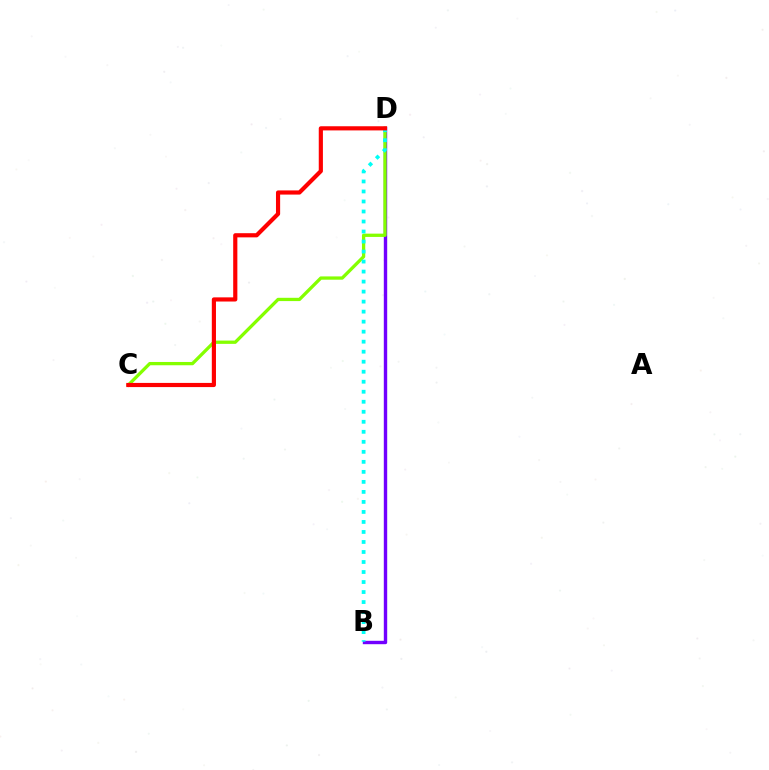{('B', 'D'): [{'color': '#7200ff', 'line_style': 'solid', 'thickness': 2.44}, {'color': '#00fff6', 'line_style': 'dotted', 'thickness': 2.72}], ('C', 'D'): [{'color': '#84ff00', 'line_style': 'solid', 'thickness': 2.37}, {'color': '#ff0000', 'line_style': 'solid', 'thickness': 3.0}]}